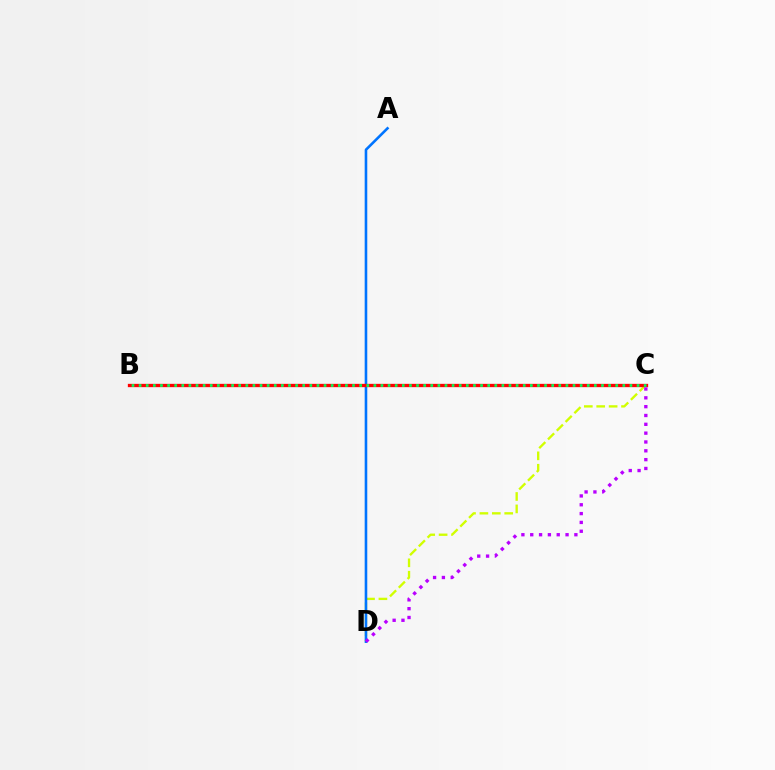{('C', 'D'): [{'color': '#d1ff00', 'line_style': 'dashed', 'thickness': 1.68}, {'color': '#b900ff', 'line_style': 'dotted', 'thickness': 2.4}], ('A', 'D'): [{'color': '#0074ff', 'line_style': 'solid', 'thickness': 1.87}], ('B', 'C'): [{'color': '#ff0000', 'line_style': 'solid', 'thickness': 2.39}, {'color': '#00ff5c', 'line_style': 'dotted', 'thickness': 1.93}]}